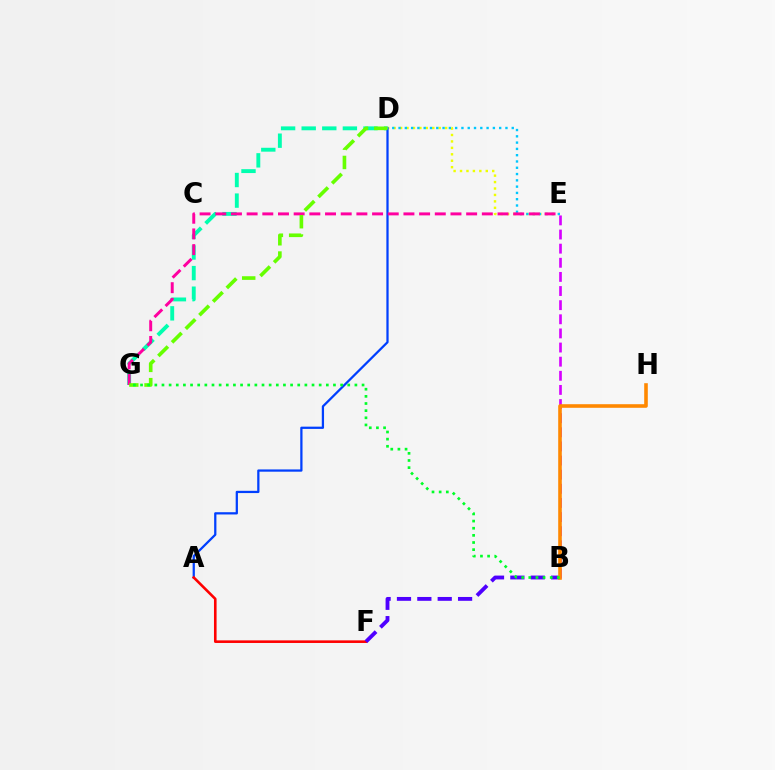{('D', 'E'): [{'color': '#eeff00', 'line_style': 'dotted', 'thickness': 1.75}, {'color': '#00c7ff', 'line_style': 'dotted', 'thickness': 1.71}], ('D', 'G'): [{'color': '#00ffaf', 'line_style': 'dashed', 'thickness': 2.8}, {'color': '#66ff00', 'line_style': 'dashed', 'thickness': 2.62}], ('A', 'D'): [{'color': '#003fff', 'line_style': 'solid', 'thickness': 1.62}], ('A', 'F'): [{'color': '#ff0000', 'line_style': 'solid', 'thickness': 1.87}], ('B', 'F'): [{'color': '#4f00ff', 'line_style': 'dashed', 'thickness': 2.77}], ('E', 'G'): [{'color': '#ff00a0', 'line_style': 'dashed', 'thickness': 2.13}], ('B', 'E'): [{'color': '#d600ff', 'line_style': 'dashed', 'thickness': 1.92}], ('B', 'H'): [{'color': '#ff8800', 'line_style': 'solid', 'thickness': 2.59}], ('B', 'G'): [{'color': '#00ff27', 'line_style': 'dotted', 'thickness': 1.94}]}